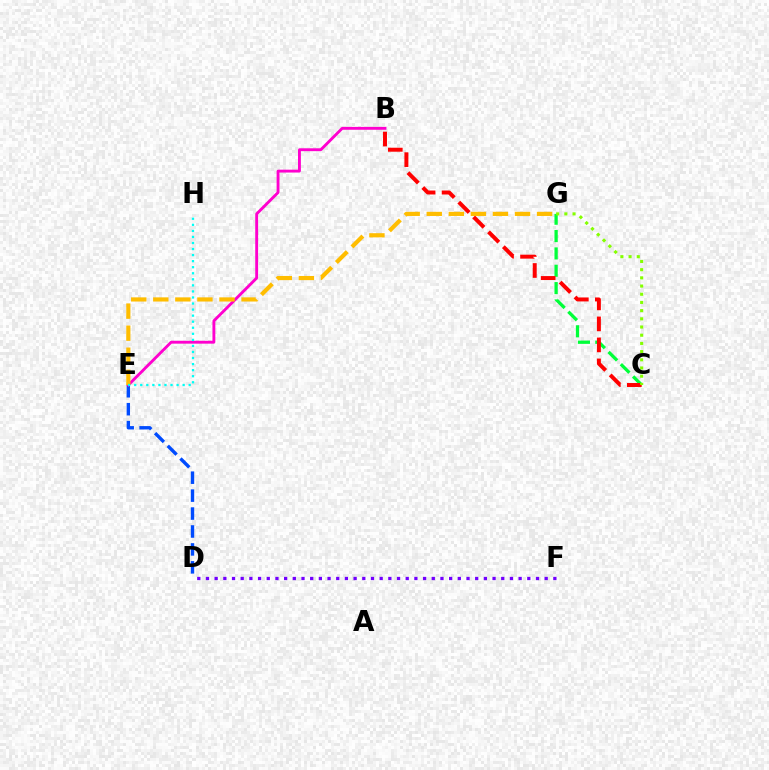{('D', 'E'): [{'color': '#004bff', 'line_style': 'dashed', 'thickness': 2.44}], ('C', 'G'): [{'color': '#00ff39', 'line_style': 'dashed', 'thickness': 2.36}, {'color': '#84ff00', 'line_style': 'dotted', 'thickness': 2.23}], ('B', 'E'): [{'color': '#ff00cf', 'line_style': 'solid', 'thickness': 2.07}], ('B', 'C'): [{'color': '#ff0000', 'line_style': 'dashed', 'thickness': 2.85}], ('E', 'G'): [{'color': '#ffbd00', 'line_style': 'dashed', 'thickness': 3.0}], ('E', 'H'): [{'color': '#00fff6', 'line_style': 'dotted', 'thickness': 1.65}], ('D', 'F'): [{'color': '#7200ff', 'line_style': 'dotted', 'thickness': 2.36}]}